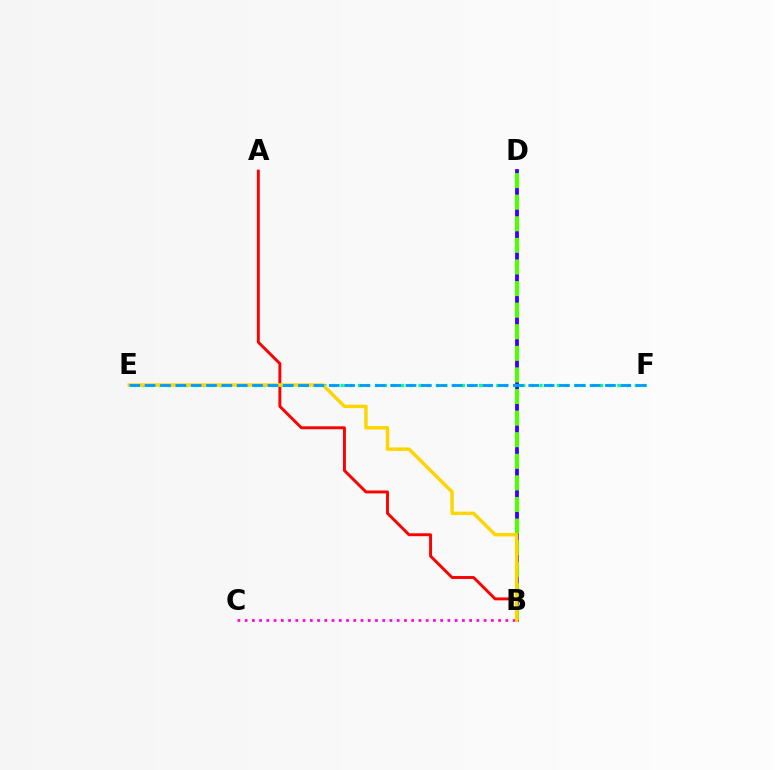{('A', 'B'): [{'color': '#ff0000', 'line_style': 'solid', 'thickness': 2.11}], ('B', 'D'): [{'color': '#3700ff', 'line_style': 'solid', 'thickness': 2.74}, {'color': '#4fff00', 'line_style': 'dashed', 'thickness': 2.93}], ('B', 'C'): [{'color': '#ff00ed', 'line_style': 'dotted', 'thickness': 1.97}], ('E', 'F'): [{'color': '#00ff86', 'line_style': 'dotted', 'thickness': 2.35}, {'color': '#009eff', 'line_style': 'dashed', 'thickness': 2.08}], ('B', 'E'): [{'color': '#ffd500', 'line_style': 'solid', 'thickness': 2.48}]}